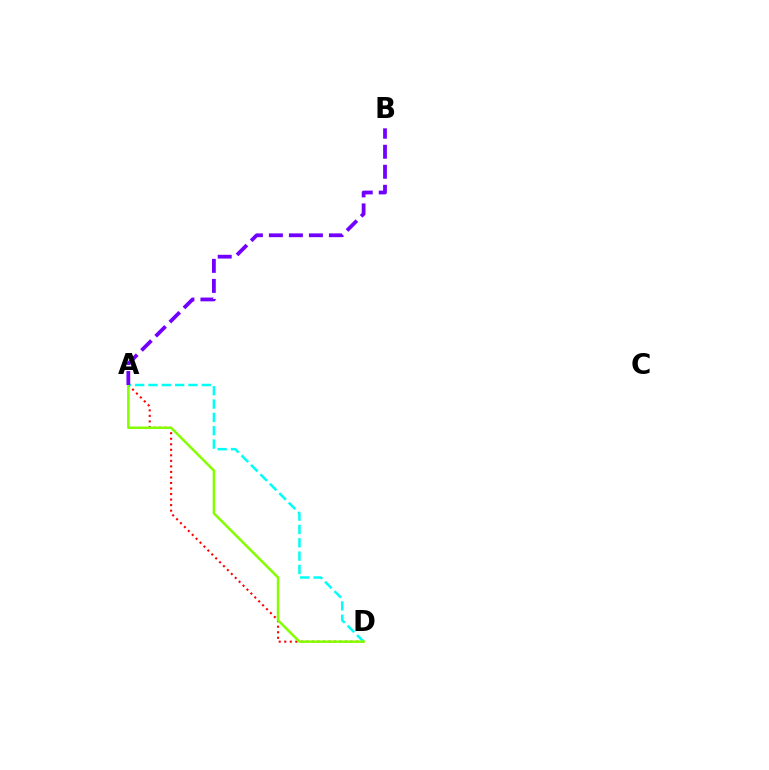{('A', 'D'): [{'color': '#ff0000', 'line_style': 'dotted', 'thickness': 1.5}, {'color': '#00fff6', 'line_style': 'dashed', 'thickness': 1.81}, {'color': '#84ff00', 'line_style': 'solid', 'thickness': 1.8}], ('A', 'B'): [{'color': '#7200ff', 'line_style': 'dashed', 'thickness': 2.72}]}